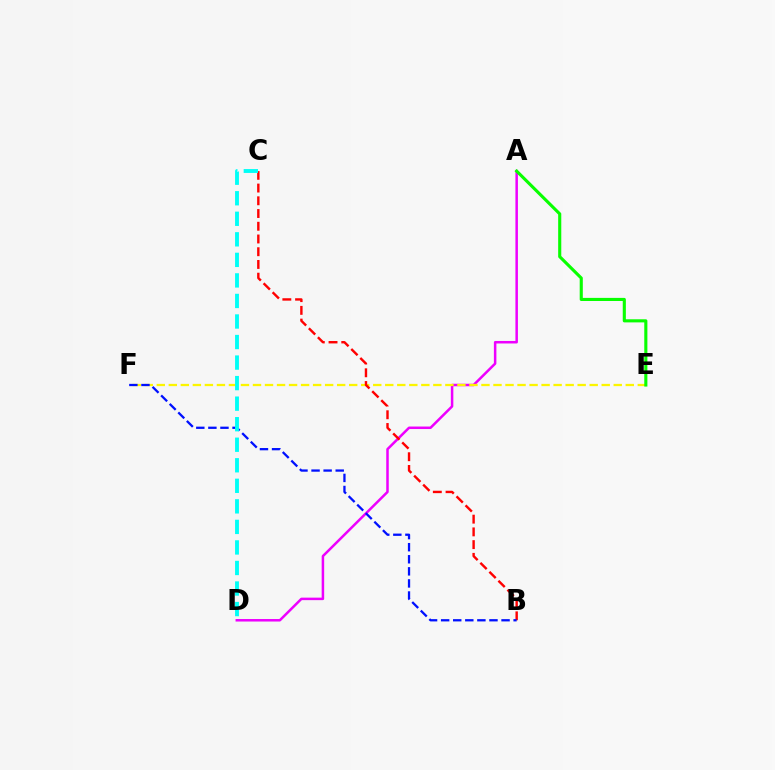{('A', 'D'): [{'color': '#ee00ff', 'line_style': 'solid', 'thickness': 1.8}], ('E', 'F'): [{'color': '#fcf500', 'line_style': 'dashed', 'thickness': 1.63}], ('B', 'C'): [{'color': '#ff0000', 'line_style': 'dashed', 'thickness': 1.73}], ('B', 'F'): [{'color': '#0010ff', 'line_style': 'dashed', 'thickness': 1.64}], ('C', 'D'): [{'color': '#00fff6', 'line_style': 'dashed', 'thickness': 2.79}], ('A', 'E'): [{'color': '#08ff00', 'line_style': 'solid', 'thickness': 2.24}]}